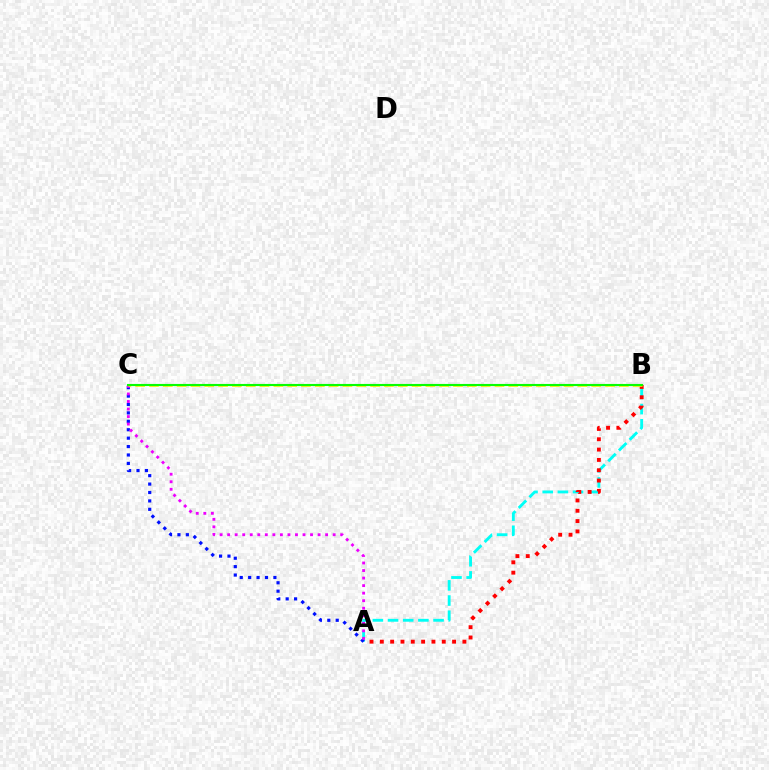{('A', 'B'): [{'color': '#00fff6', 'line_style': 'dashed', 'thickness': 2.06}, {'color': '#ff0000', 'line_style': 'dotted', 'thickness': 2.8}], ('A', 'C'): [{'color': '#0010ff', 'line_style': 'dotted', 'thickness': 2.29}, {'color': '#ee00ff', 'line_style': 'dotted', 'thickness': 2.05}], ('B', 'C'): [{'color': '#fcf500', 'line_style': 'dashed', 'thickness': 1.88}, {'color': '#08ff00', 'line_style': 'solid', 'thickness': 1.53}]}